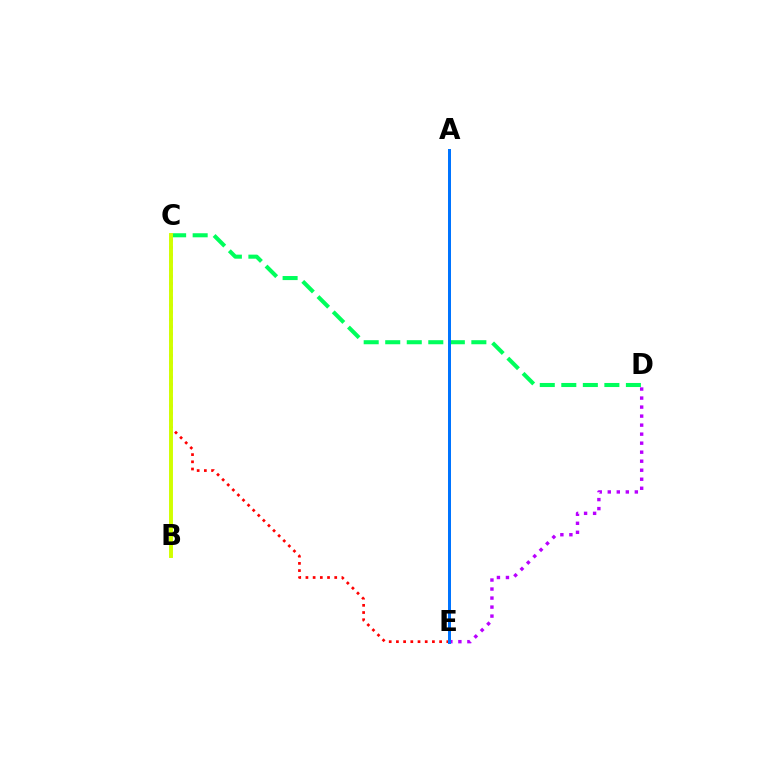{('C', 'E'): [{'color': '#ff0000', 'line_style': 'dotted', 'thickness': 1.96}], ('C', 'D'): [{'color': '#00ff5c', 'line_style': 'dashed', 'thickness': 2.93}], ('B', 'C'): [{'color': '#d1ff00', 'line_style': 'solid', 'thickness': 2.82}], ('D', 'E'): [{'color': '#b900ff', 'line_style': 'dotted', 'thickness': 2.45}], ('A', 'E'): [{'color': '#0074ff', 'line_style': 'solid', 'thickness': 2.16}]}